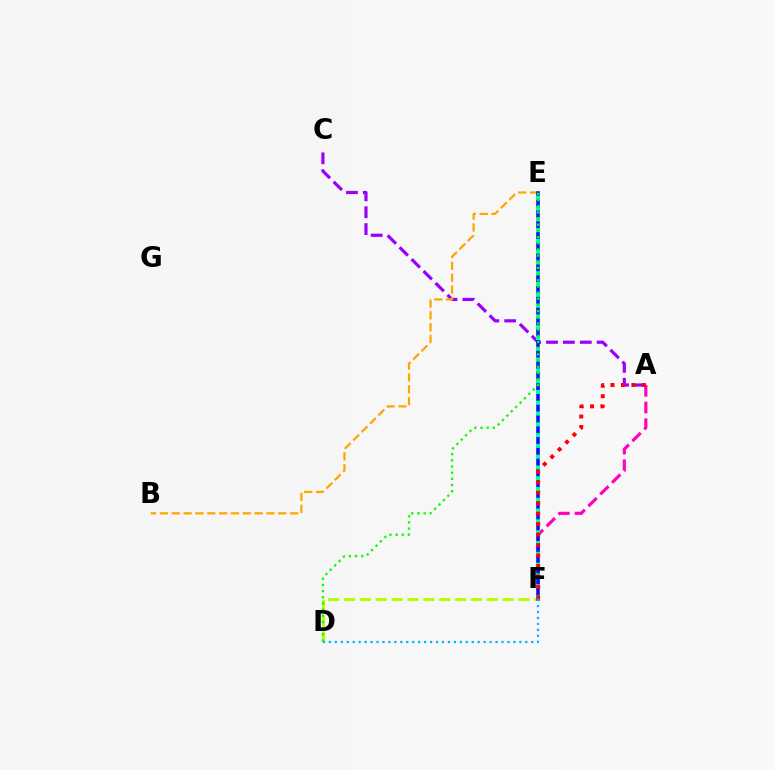{('A', 'C'): [{'color': '#9b00ff', 'line_style': 'dashed', 'thickness': 2.29}], ('D', 'F'): [{'color': '#b3ff00', 'line_style': 'dashed', 'thickness': 2.16}, {'color': '#00b5ff', 'line_style': 'dotted', 'thickness': 1.62}], ('B', 'E'): [{'color': '#ffa500', 'line_style': 'dashed', 'thickness': 1.61}], ('A', 'F'): [{'color': '#ff00bd', 'line_style': 'dashed', 'thickness': 2.27}, {'color': '#ff0000', 'line_style': 'dotted', 'thickness': 2.84}], ('E', 'F'): [{'color': '#0010ff', 'line_style': 'solid', 'thickness': 2.56}, {'color': '#00ff9d', 'line_style': 'dotted', 'thickness': 2.93}], ('D', 'E'): [{'color': '#08ff00', 'line_style': 'dotted', 'thickness': 1.68}]}